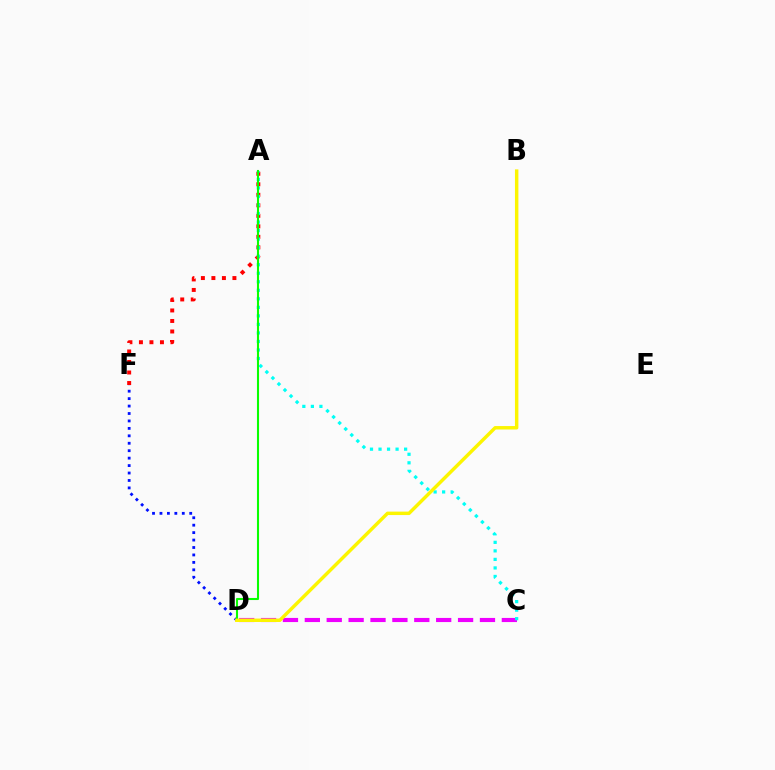{('A', 'F'): [{'color': '#ff0000', 'line_style': 'dotted', 'thickness': 2.86}], ('D', 'F'): [{'color': '#0010ff', 'line_style': 'dotted', 'thickness': 2.02}], ('C', 'D'): [{'color': '#ee00ff', 'line_style': 'dashed', 'thickness': 2.97}], ('A', 'C'): [{'color': '#00fff6', 'line_style': 'dotted', 'thickness': 2.32}], ('A', 'D'): [{'color': '#08ff00', 'line_style': 'solid', 'thickness': 1.5}], ('B', 'D'): [{'color': '#fcf500', 'line_style': 'solid', 'thickness': 2.48}]}